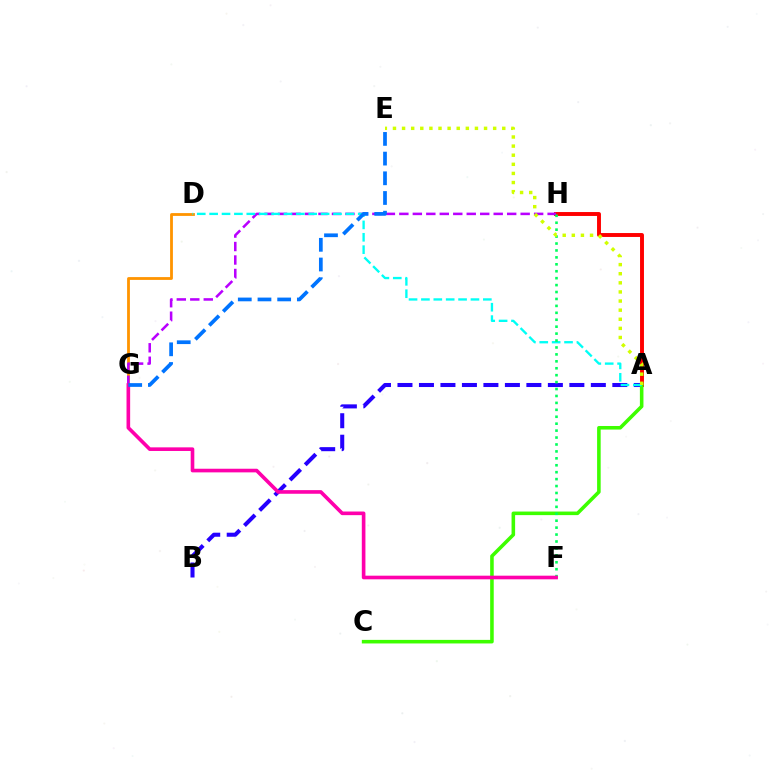{('A', 'H'): [{'color': '#ff0000', 'line_style': 'solid', 'thickness': 2.82}], ('A', 'B'): [{'color': '#2500ff', 'line_style': 'dashed', 'thickness': 2.92}], ('A', 'C'): [{'color': '#3dff00', 'line_style': 'solid', 'thickness': 2.57}], ('D', 'G'): [{'color': '#ff9400', 'line_style': 'solid', 'thickness': 2.02}], ('G', 'H'): [{'color': '#b900ff', 'line_style': 'dashed', 'thickness': 1.83}], ('A', 'D'): [{'color': '#00fff6', 'line_style': 'dashed', 'thickness': 1.68}], ('F', 'H'): [{'color': '#00ff5c', 'line_style': 'dotted', 'thickness': 1.88}], ('F', 'G'): [{'color': '#ff00ac', 'line_style': 'solid', 'thickness': 2.61}], ('E', 'G'): [{'color': '#0074ff', 'line_style': 'dashed', 'thickness': 2.68}], ('A', 'E'): [{'color': '#d1ff00', 'line_style': 'dotted', 'thickness': 2.47}]}